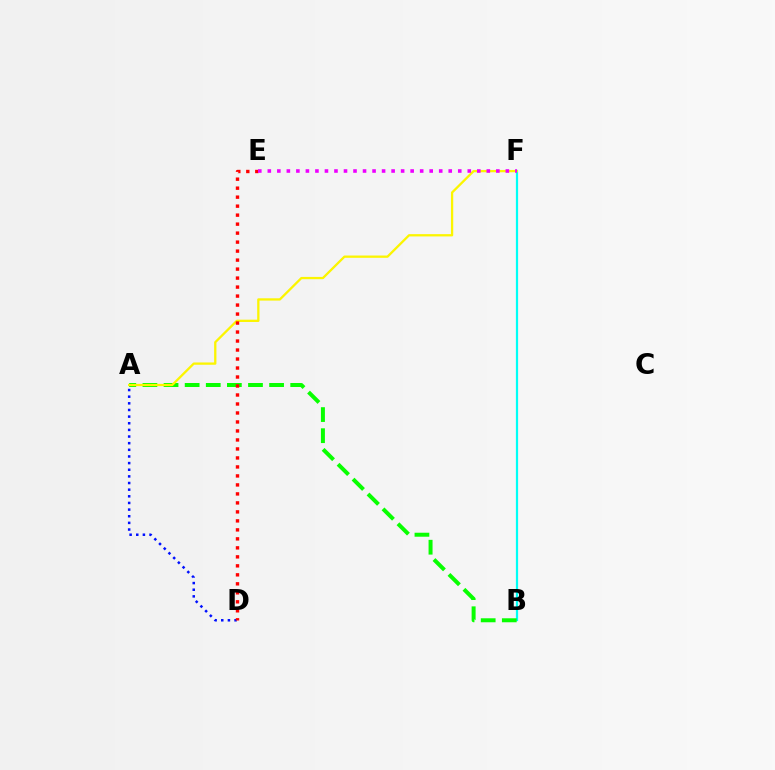{('B', 'F'): [{'color': '#00fff6', 'line_style': 'solid', 'thickness': 1.61}], ('A', 'B'): [{'color': '#08ff00', 'line_style': 'dashed', 'thickness': 2.87}], ('A', 'F'): [{'color': '#fcf500', 'line_style': 'solid', 'thickness': 1.65}], ('A', 'D'): [{'color': '#0010ff', 'line_style': 'dotted', 'thickness': 1.8}], ('D', 'E'): [{'color': '#ff0000', 'line_style': 'dotted', 'thickness': 2.44}], ('E', 'F'): [{'color': '#ee00ff', 'line_style': 'dotted', 'thickness': 2.59}]}